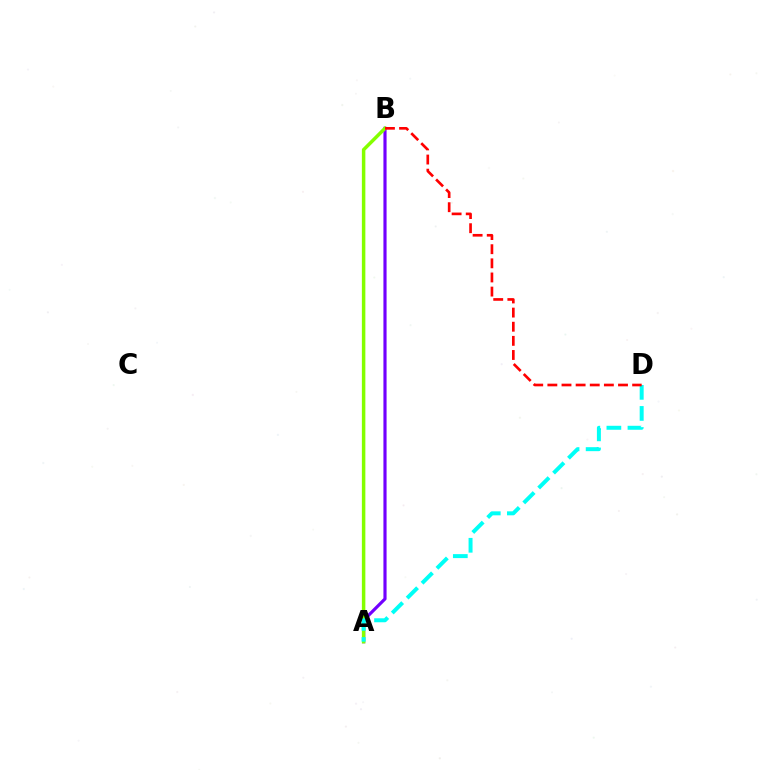{('A', 'B'): [{'color': '#7200ff', 'line_style': 'solid', 'thickness': 2.27}, {'color': '#84ff00', 'line_style': 'solid', 'thickness': 2.51}], ('A', 'D'): [{'color': '#00fff6', 'line_style': 'dashed', 'thickness': 2.86}], ('B', 'D'): [{'color': '#ff0000', 'line_style': 'dashed', 'thickness': 1.92}]}